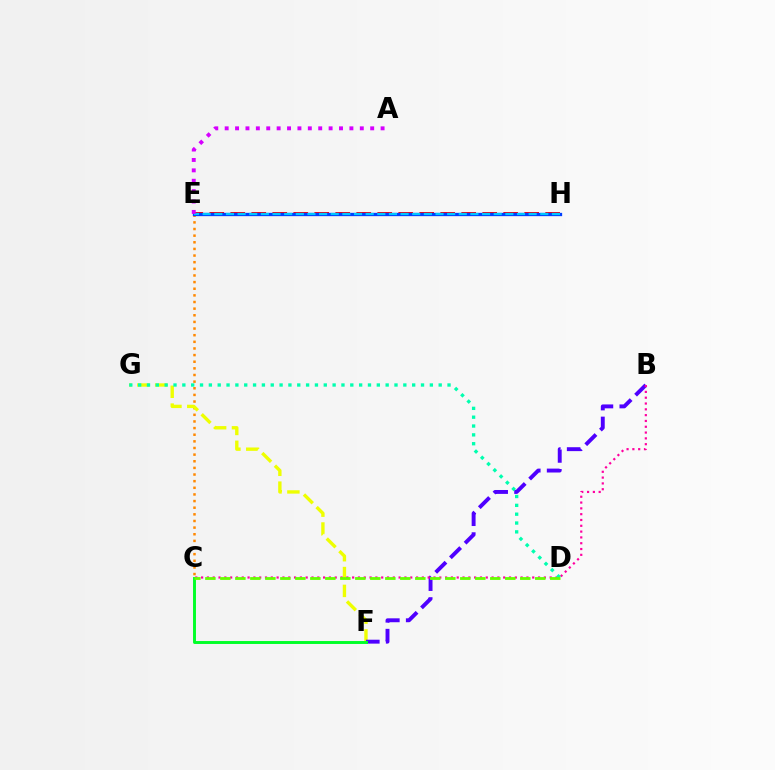{('E', 'H'): [{'color': '#ff0000', 'line_style': 'dashed', 'thickness': 2.85}, {'color': '#003fff', 'line_style': 'solid', 'thickness': 2.37}, {'color': '#00c7ff', 'line_style': 'dashed', 'thickness': 1.58}], ('C', 'E'): [{'color': '#ff8800', 'line_style': 'dotted', 'thickness': 1.8}], ('F', 'G'): [{'color': '#eeff00', 'line_style': 'dashed', 'thickness': 2.42}], ('A', 'E'): [{'color': '#d600ff', 'line_style': 'dotted', 'thickness': 2.82}], ('B', 'F'): [{'color': '#4f00ff', 'line_style': 'dashed', 'thickness': 2.81}], ('C', 'F'): [{'color': '#00ff27', 'line_style': 'solid', 'thickness': 2.11}], ('B', 'C'): [{'color': '#ff00a0', 'line_style': 'dotted', 'thickness': 1.58}], ('D', 'G'): [{'color': '#00ffaf', 'line_style': 'dotted', 'thickness': 2.4}], ('C', 'D'): [{'color': '#66ff00', 'line_style': 'dashed', 'thickness': 2.04}]}